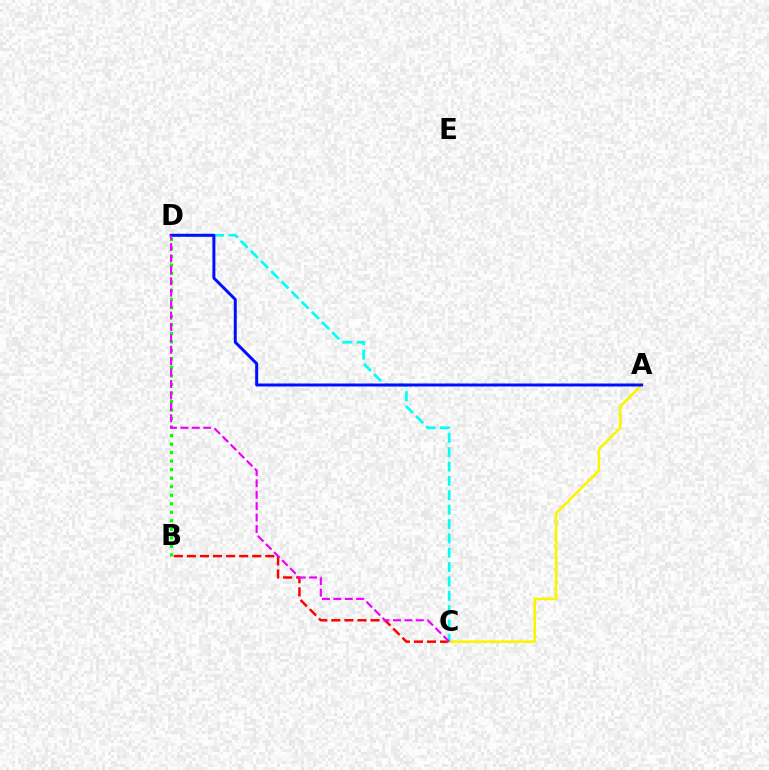{('B', 'D'): [{'color': '#08ff00', 'line_style': 'dotted', 'thickness': 2.32}], ('B', 'C'): [{'color': '#ff0000', 'line_style': 'dashed', 'thickness': 1.78}], ('A', 'C'): [{'color': '#fcf500', 'line_style': 'solid', 'thickness': 1.9}], ('C', 'D'): [{'color': '#00fff6', 'line_style': 'dashed', 'thickness': 1.95}, {'color': '#ee00ff', 'line_style': 'dashed', 'thickness': 1.55}], ('A', 'D'): [{'color': '#0010ff', 'line_style': 'solid', 'thickness': 2.14}]}